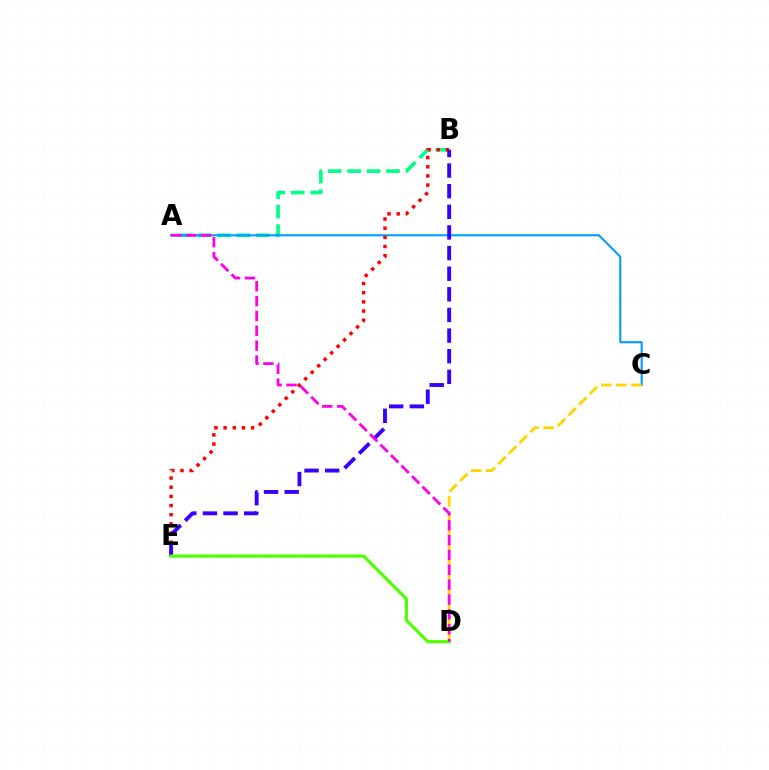{('A', 'B'): [{'color': '#00ff86', 'line_style': 'dashed', 'thickness': 2.64}], ('A', 'C'): [{'color': '#009eff', 'line_style': 'solid', 'thickness': 1.52}], ('C', 'D'): [{'color': '#ffd500', 'line_style': 'dashed', 'thickness': 2.05}], ('B', 'E'): [{'color': '#ff0000', 'line_style': 'dotted', 'thickness': 2.49}, {'color': '#3700ff', 'line_style': 'dashed', 'thickness': 2.8}], ('D', 'E'): [{'color': '#4fff00', 'line_style': 'solid', 'thickness': 2.27}], ('A', 'D'): [{'color': '#ff00ed', 'line_style': 'dashed', 'thickness': 2.02}]}